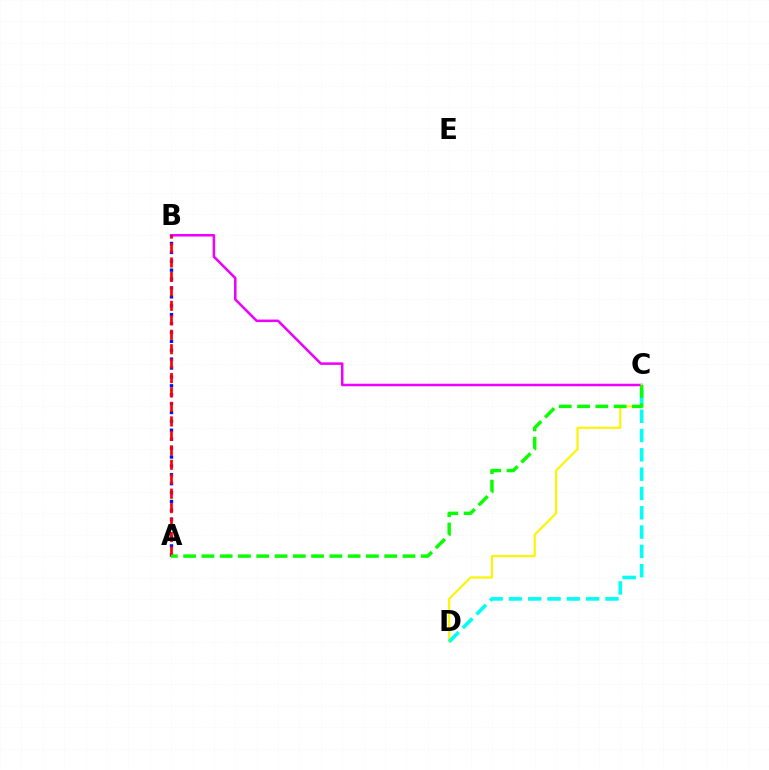{('B', 'C'): [{'color': '#ee00ff', 'line_style': 'solid', 'thickness': 1.83}], ('A', 'B'): [{'color': '#0010ff', 'line_style': 'dotted', 'thickness': 2.42}, {'color': '#ff0000', 'line_style': 'dashed', 'thickness': 1.96}], ('C', 'D'): [{'color': '#fcf500', 'line_style': 'solid', 'thickness': 1.54}, {'color': '#00fff6', 'line_style': 'dashed', 'thickness': 2.62}], ('A', 'C'): [{'color': '#08ff00', 'line_style': 'dashed', 'thickness': 2.48}]}